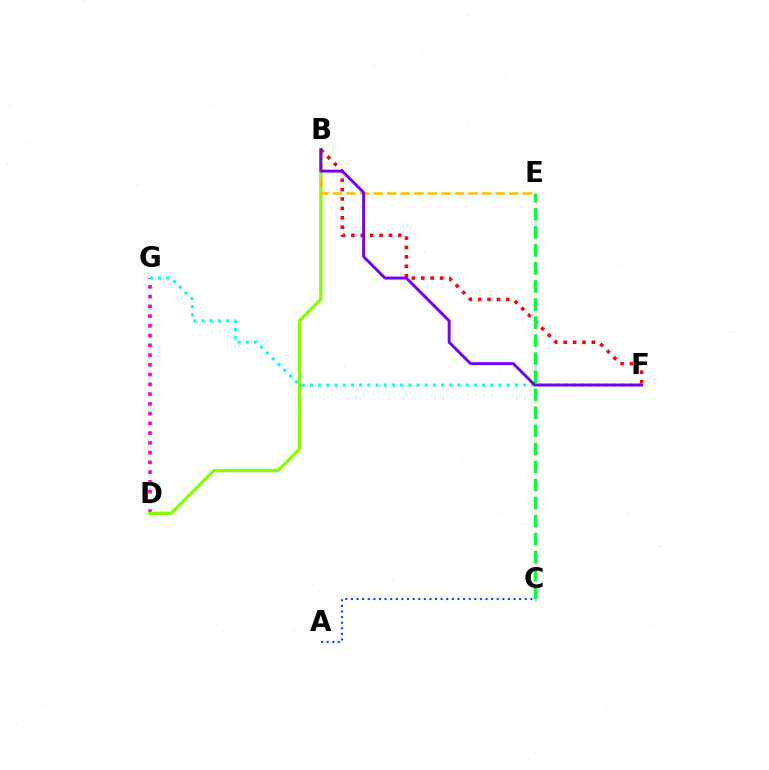{('D', 'G'): [{'color': '#ff00cf', 'line_style': 'dotted', 'thickness': 2.65}], ('B', 'D'): [{'color': '#84ff00', 'line_style': 'solid', 'thickness': 2.4}], ('A', 'C'): [{'color': '#004bff', 'line_style': 'dotted', 'thickness': 1.52}], ('B', 'E'): [{'color': '#ffbd00', 'line_style': 'dashed', 'thickness': 1.84}], ('F', 'G'): [{'color': '#00fff6', 'line_style': 'dotted', 'thickness': 2.23}], ('B', 'F'): [{'color': '#ff0000', 'line_style': 'dotted', 'thickness': 2.55}, {'color': '#7200ff', 'line_style': 'solid', 'thickness': 2.11}], ('C', 'E'): [{'color': '#00ff39', 'line_style': 'dashed', 'thickness': 2.45}]}